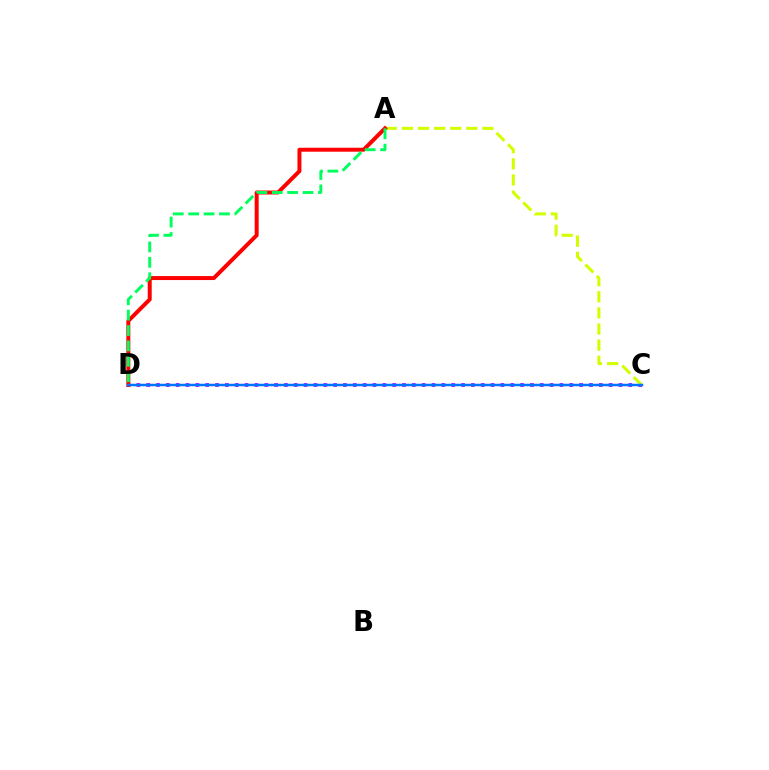{('C', 'D'): [{'color': '#b900ff', 'line_style': 'dotted', 'thickness': 2.67}, {'color': '#0074ff', 'line_style': 'solid', 'thickness': 1.79}], ('A', 'C'): [{'color': '#d1ff00', 'line_style': 'dashed', 'thickness': 2.19}], ('A', 'D'): [{'color': '#ff0000', 'line_style': 'solid', 'thickness': 2.86}, {'color': '#00ff5c', 'line_style': 'dashed', 'thickness': 2.09}]}